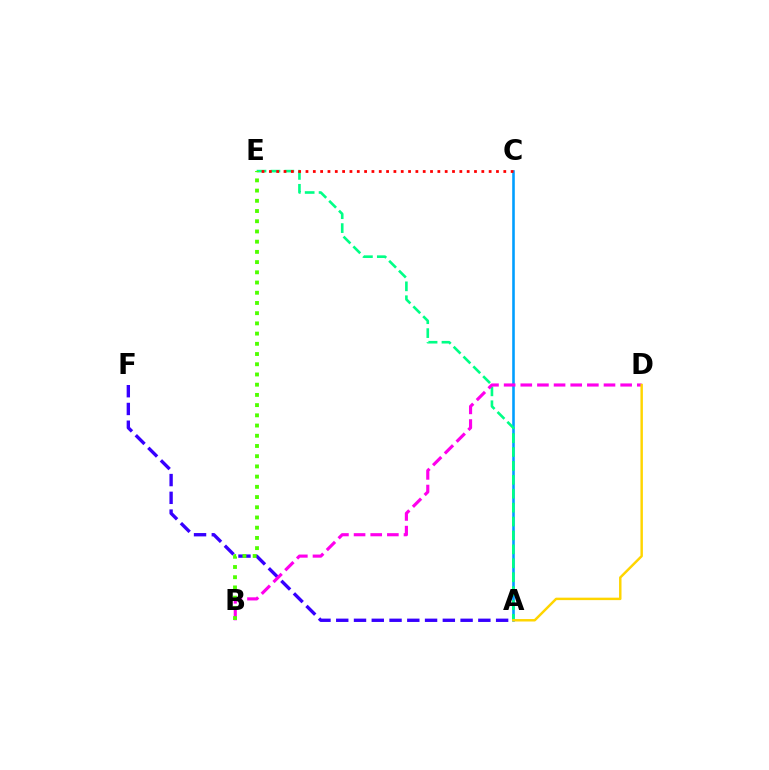{('A', 'C'): [{'color': '#009eff', 'line_style': 'solid', 'thickness': 1.86}], ('A', 'E'): [{'color': '#00ff86', 'line_style': 'dashed', 'thickness': 1.89}], ('C', 'E'): [{'color': '#ff0000', 'line_style': 'dotted', 'thickness': 1.99}], ('A', 'F'): [{'color': '#3700ff', 'line_style': 'dashed', 'thickness': 2.41}], ('B', 'D'): [{'color': '#ff00ed', 'line_style': 'dashed', 'thickness': 2.26}], ('A', 'D'): [{'color': '#ffd500', 'line_style': 'solid', 'thickness': 1.77}], ('B', 'E'): [{'color': '#4fff00', 'line_style': 'dotted', 'thickness': 2.78}]}